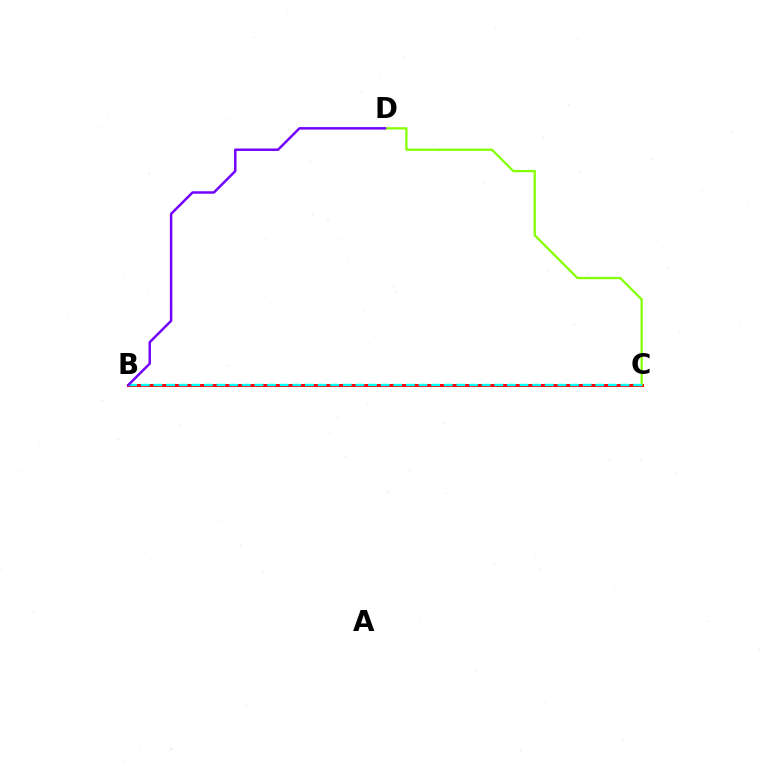{('B', 'C'): [{'color': '#ff0000', 'line_style': 'solid', 'thickness': 2.14}, {'color': '#00fff6', 'line_style': 'dashed', 'thickness': 1.71}], ('C', 'D'): [{'color': '#84ff00', 'line_style': 'solid', 'thickness': 1.62}], ('B', 'D'): [{'color': '#7200ff', 'line_style': 'solid', 'thickness': 1.78}]}